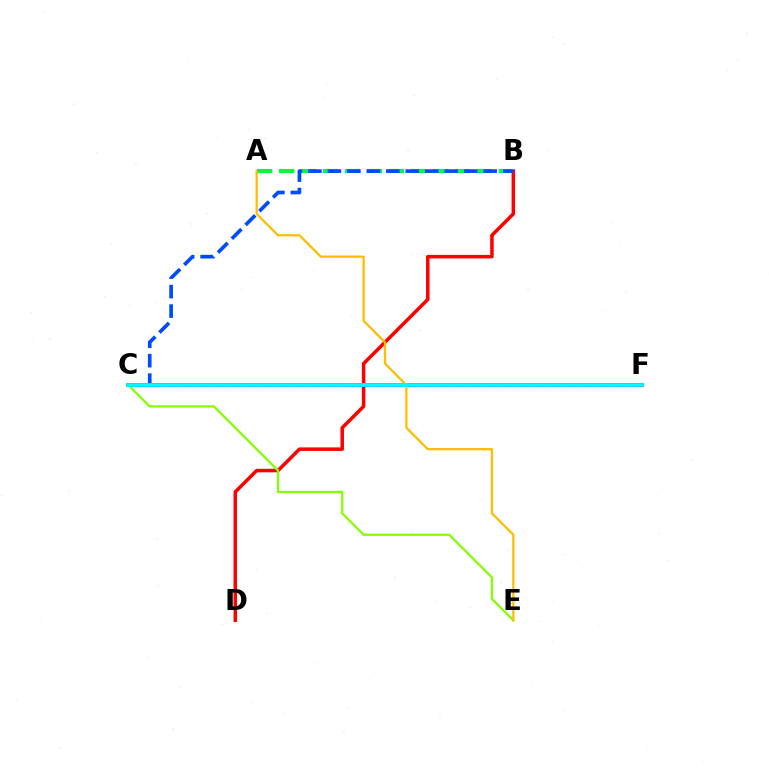{('C', 'F'): [{'color': '#ff00cf', 'line_style': 'dashed', 'thickness': 2.18}, {'color': '#7200ff', 'line_style': 'solid', 'thickness': 2.64}, {'color': '#00fff6', 'line_style': 'solid', 'thickness': 2.63}], ('B', 'D'): [{'color': '#ff0000', 'line_style': 'solid', 'thickness': 2.53}], ('C', 'E'): [{'color': '#84ff00', 'line_style': 'solid', 'thickness': 1.61}], ('A', 'B'): [{'color': '#00ff39', 'line_style': 'dashed', 'thickness': 2.98}], ('A', 'E'): [{'color': '#ffbd00', 'line_style': 'solid', 'thickness': 1.63}], ('B', 'C'): [{'color': '#004bff', 'line_style': 'dashed', 'thickness': 2.65}]}